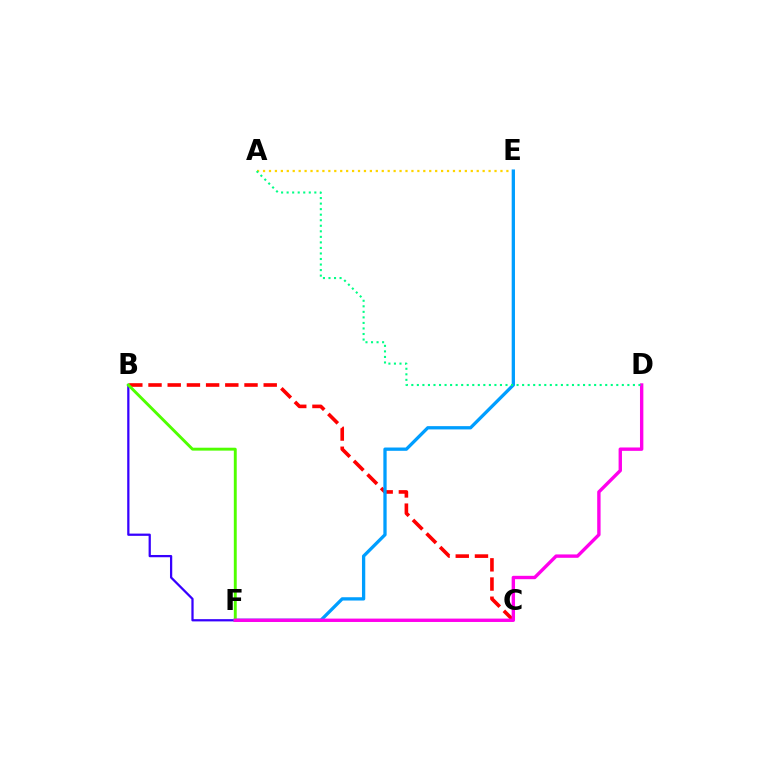{('B', 'F'): [{'color': '#3700ff', 'line_style': 'solid', 'thickness': 1.62}, {'color': '#4fff00', 'line_style': 'solid', 'thickness': 2.09}], ('A', 'E'): [{'color': '#ffd500', 'line_style': 'dotted', 'thickness': 1.61}], ('B', 'C'): [{'color': '#ff0000', 'line_style': 'dashed', 'thickness': 2.61}], ('E', 'F'): [{'color': '#009eff', 'line_style': 'solid', 'thickness': 2.37}], ('D', 'F'): [{'color': '#ff00ed', 'line_style': 'solid', 'thickness': 2.43}], ('A', 'D'): [{'color': '#00ff86', 'line_style': 'dotted', 'thickness': 1.51}]}